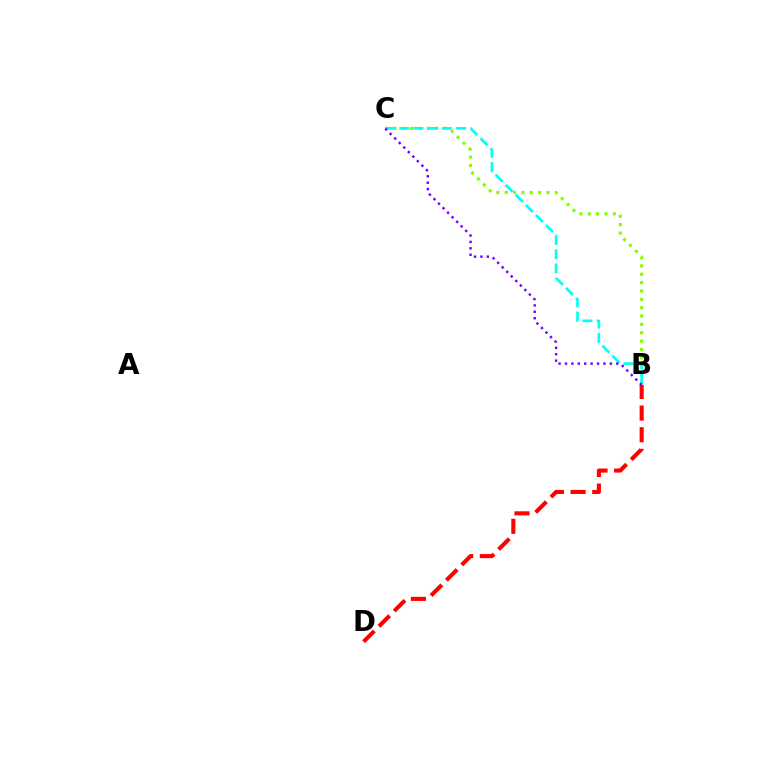{('B', 'C'): [{'color': '#84ff00', 'line_style': 'dotted', 'thickness': 2.27}, {'color': '#00fff6', 'line_style': 'dashed', 'thickness': 1.93}, {'color': '#7200ff', 'line_style': 'dotted', 'thickness': 1.74}], ('B', 'D'): [{'color': '#ff0000', 'line_style': 'dashed', 'thickness': 2.94}]}